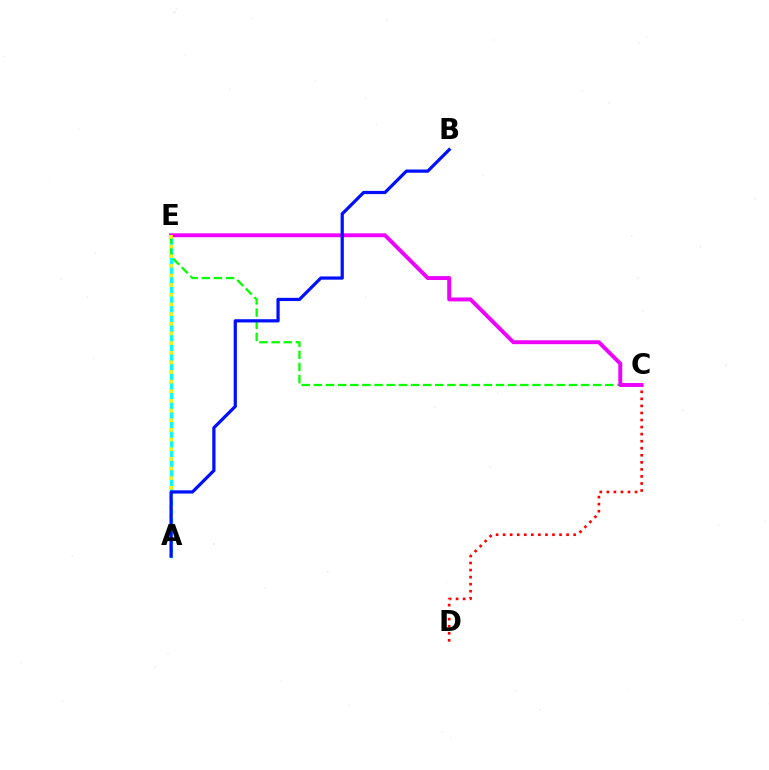{('A', 'E'): [{'color': '#00fff6', 'line_style': 'solid', 'thickness': 2.29}, {'color': '#fcf500', 'line_style': 'dotted', 'thickness': 2.62}], ('C', 'E'): [{'color': '#08ff00', 'line_style': 'dashed', 'thickness': 1.65}, {'color': '#ee00ff', 'line_style': 'solid', 'thickness': 2.82}], ('C', 'D'): [{'color': '#ff0000', 'line_style': 'dotted', 'thickness': 1.92}], ('A', 'B'): [{'color': '#0010ff', 'line_style': 'solid', 'thickness': 2.33}]}